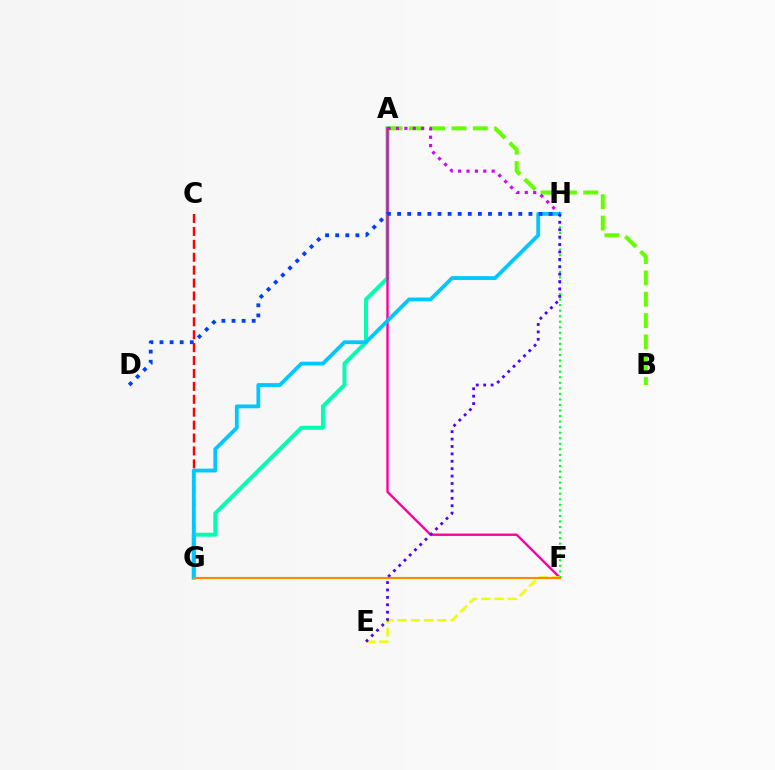{('A', 'G'): [{'color': '#00ffaf', 'line_style': 'solid', 'thickness': 2.84}], ('A', 'B'): [{'color': '#66ff00', 'line_style': 'dashed', 'thickness': 2.9}], ('A', 'F'): [{'color': '#ff00a0', 'line_style': 'solid', 'thickness': 1.72}], ('C', 'G'): [{'color': '#ff0000', 'line_style': 'dashed', 'thickness': 1.75}], ('A', 'H'): [{'color': '#d600ff', 'line_style': 'dotted', 'thickness': 2.28}], ('F', 'H'): [{'color': '#00ff27', 'line_style': 'dotted', 'thickness': 1.51}], ('G', 'H'): [{'color': '#00c7ff', 'line_style': 'solid', 'thickness': 2.74}], ('D', 'H'): [{'color': '#003fff', 'line_style': 'dotted', 'thickness': 2.74}], ('E', 'F'): [{'color': '#eeff00', 'line_style': 'dashed', 'thickness': 1.8}], ('E', 'H'): [{'color': '#4f00ff', 'line_style': 'dotted', 'thickness': 2.01}], ('F', 'G'): [{'color': '#ff8800', 'line_style': 'solid', 'thickness': 1.55}]}